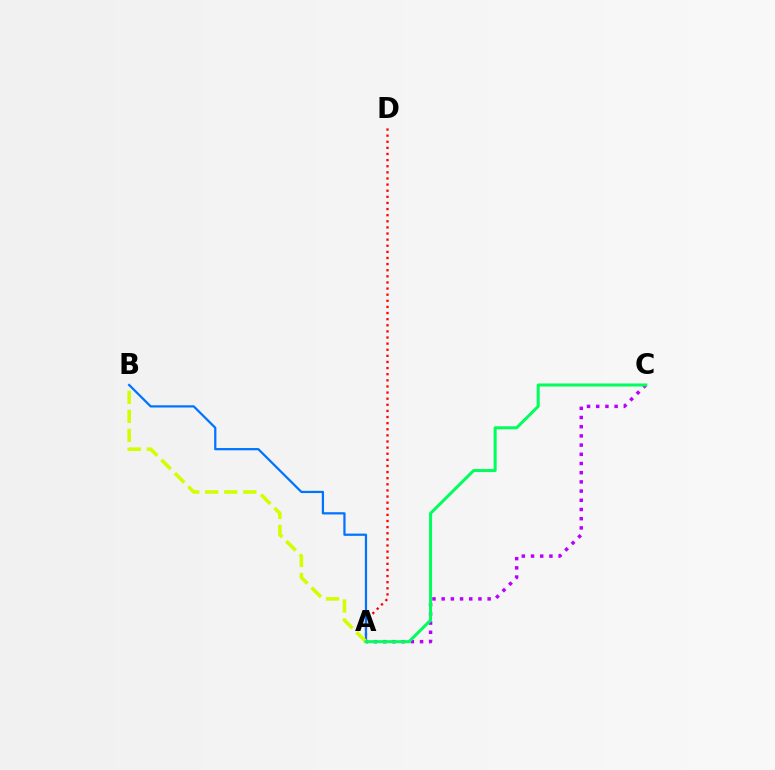{('A', 'D'): [{'color': '#ff0000', 'line_style': 'dotted', 'thickness': 1.66}], ('A', 'C'): [{'color': '#b900ff', 'line_style': 'dotted', 'thickness': 2.5}, {'color': '#00ff5c', 'line_style': 'solid', 'thickness': 2.18}], ('A', 'B'): [{'color': '#0074ff', 'line_style': 'solid', 'thickness': 1.61}, {'color': '#d1ff00', 'line_style': 'dashed', 'thickness': 2.58}]}